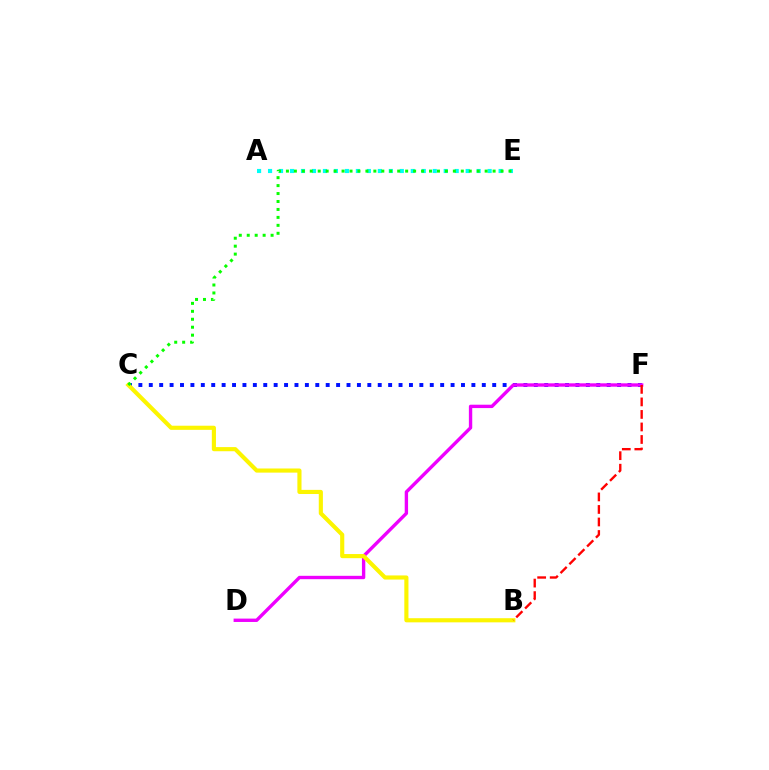{('C', 'F'): [{'color': '#0010ff', 'line_style': 'dotted', 'thickness': 2.83}], ('A', 'E'): [{'color': '#00fff6', 'line_style': 'dotted', 'thickness': 2.98}], ('D', 'F'): [{'color': '#ee00ff', 'line_style': 'solid', 'thickness': 2.42}], ('B', 'C'): [{'color': '#fcf500', 'line_style': 'solid', 'thickness': 2.97}], ('B', 'F'): [{'color': '#ff0000', 'line_style': 'dashed', 'thickness': 1.7}], ('C', 'E'): [{'color': '#08ff00', 'line_style': 'dotted', 'thickness': 2.16}]}